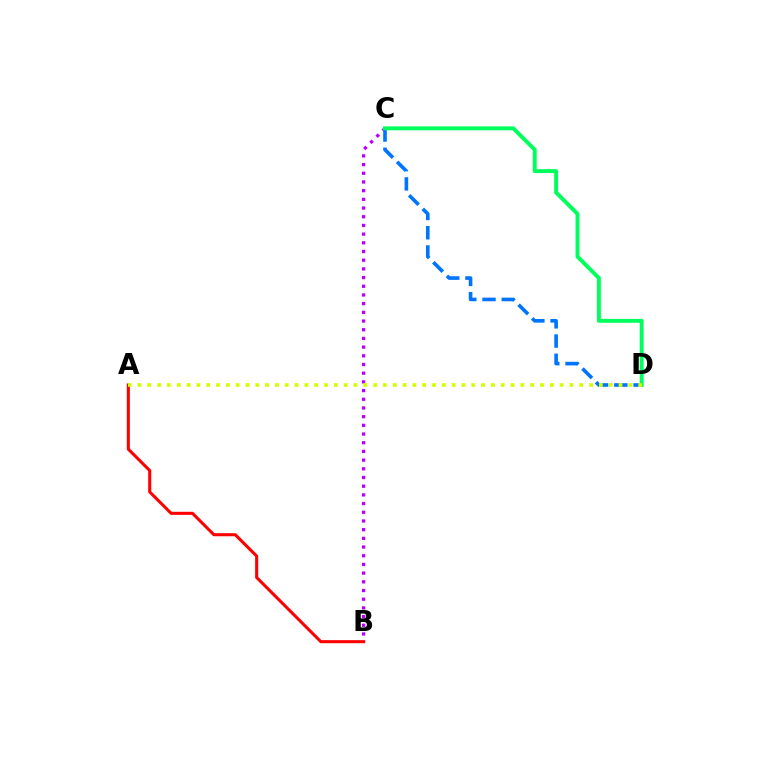{('B', 'C'): [{'color': '#b900ff', 'line_style': 'dotted', 'thickness': 2.36}], ('C', 'D'): [{'color': '#0074ff', 'line_style': 'dashed', 'thickness': 2.61}, {'color': '#00ff5c', 'line_style': 'solid', 'thickness': 2.83}], ('A', 'B'): [{'color': '#ff0000', 'line_style': 'solid', 'thickness': 2.21}], ('A', 'D'): [{'color': '#d1ff00', 'line_style': 'dotted', 'thickness': 2.67}]}